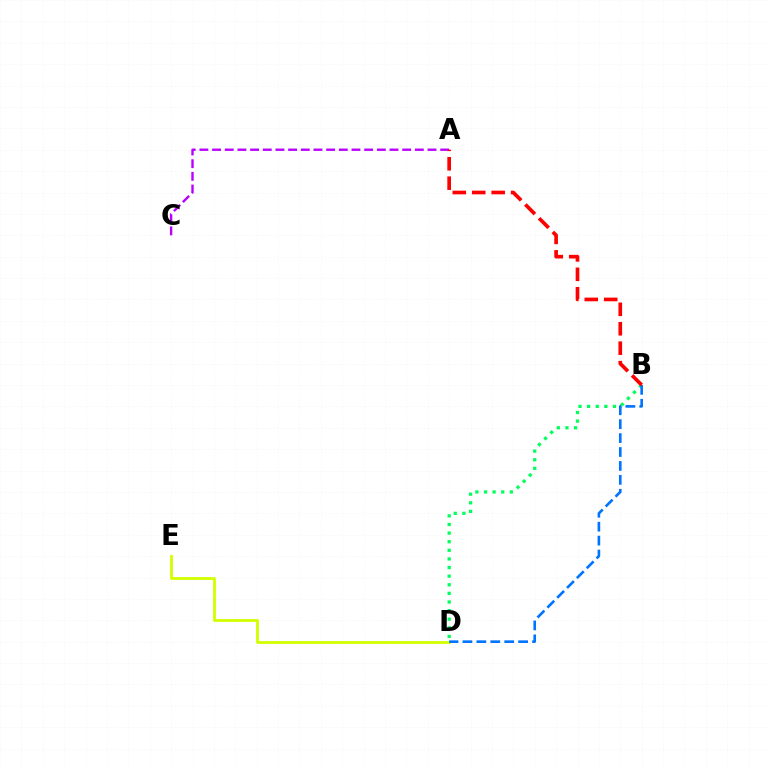{('A', 'C'): [{'color': '#b900ff', 'line_style': 'dashed', 'thickness': 1.72}], ('B', 'D'): [{'color': '#00ff5c', 'line_style': 'dotted', 'thickness': 2.34}, {'color': '#0074ff', 'line_style': 'dashed', 'thickness': 1.89}], ('D', 'E'): [{'color': '#d1ff00', 'line_style': 'solid', 'thickness': 2.03}], ('A', 'B'): [{'color': '#ff0000', 'line_style': 'dashed', 'thickness': 2.64}]}